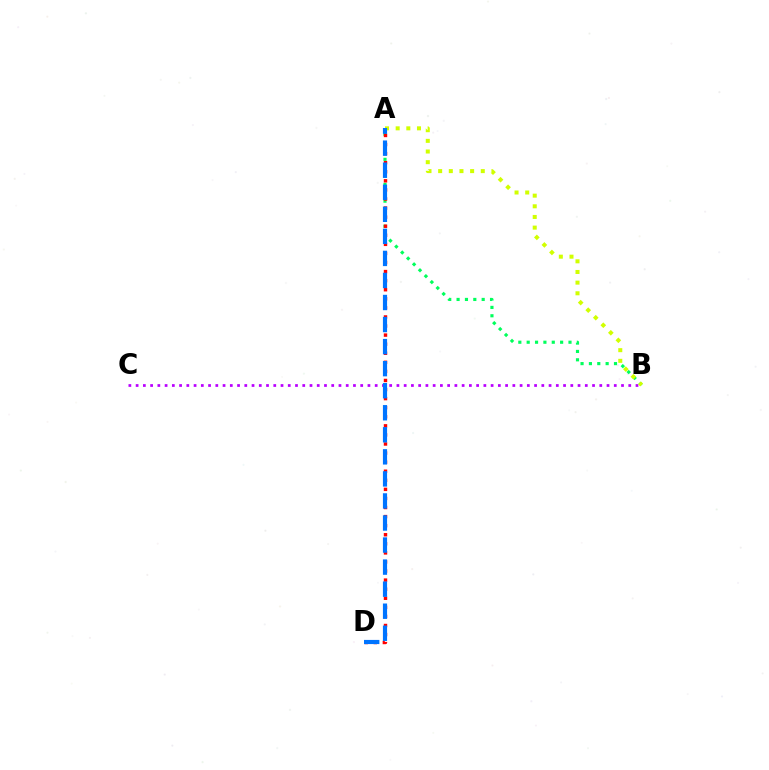{('B', 'C'): [{'color': '#b900ff', 'line_style': 'dotted', 'thickness': 1.97}], ('A', 'B'): [{'color': '#00ff5c', 'line_style': 'dotted', 'thickness': 2.27}, {'color': '#d1ff00', 'line_style': 'dotted', 'thickness': 2.9}], ('A', 'D'): [{'color': '#ff0000', 'line_style': 'dotted', 'thickness': 2.47}, {'color': '#0074ff', 'line_style': 'dashed', 'thickness': 3.0}]}